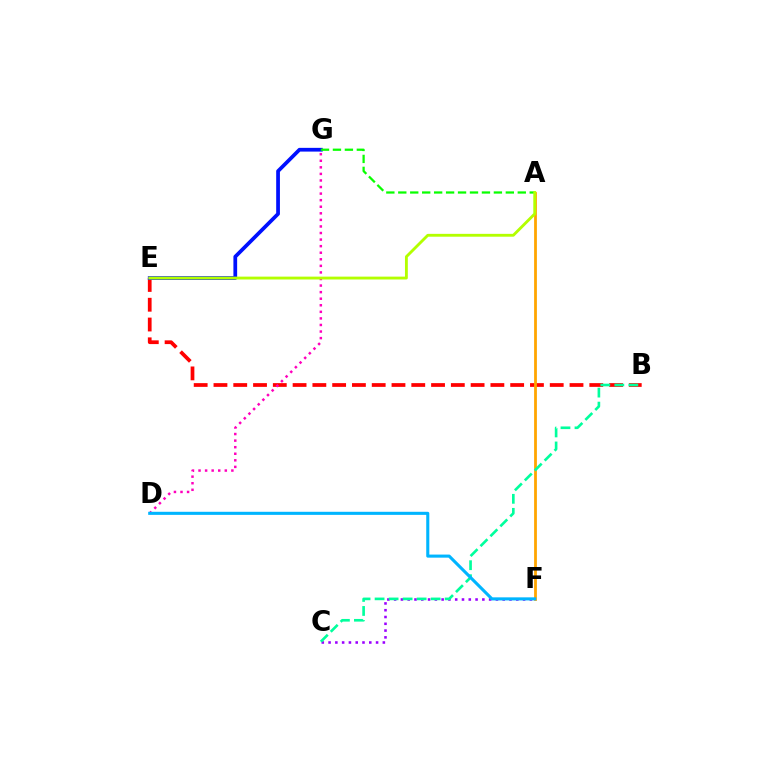{('B', 'E'): [{'color': '#ff0000', 'line_style': 'dashed', 'thickness': 2.69}], ('D', 'G'): [{'color': '#ff00bd', 'line_style': 'dotted', 'thickness': 1.78}], ('E', 'G'): [{'color': '#0010ff', 'line_style': 'solid', 'thickness': 2.69}], ('C', 'F'): [{'color': '#9b00ff', 'line_style': 'dotted', 'thickness': 1.84}], ('A', 'F'): [{'color': '#ffa500', 'line_style': 'solid', 'thickness': 2.01}], ('B', 'C'): [{'color': '#00ff9d', 'line_style': 'dashed', 'thickness': 1.9}], ('A', 'G'): [{'color': '#08ff00', 'line_style': 'dashed', 'thickness': 1.62}], ('D', 'F'): [{'color': '#00b5ff', 'line_style': 'solid', 'thickness': 2.22}], ('A', 'E'): [{'color': '#b3ff00', 'line_style': 'solid', 'thickness': 2.05}]}